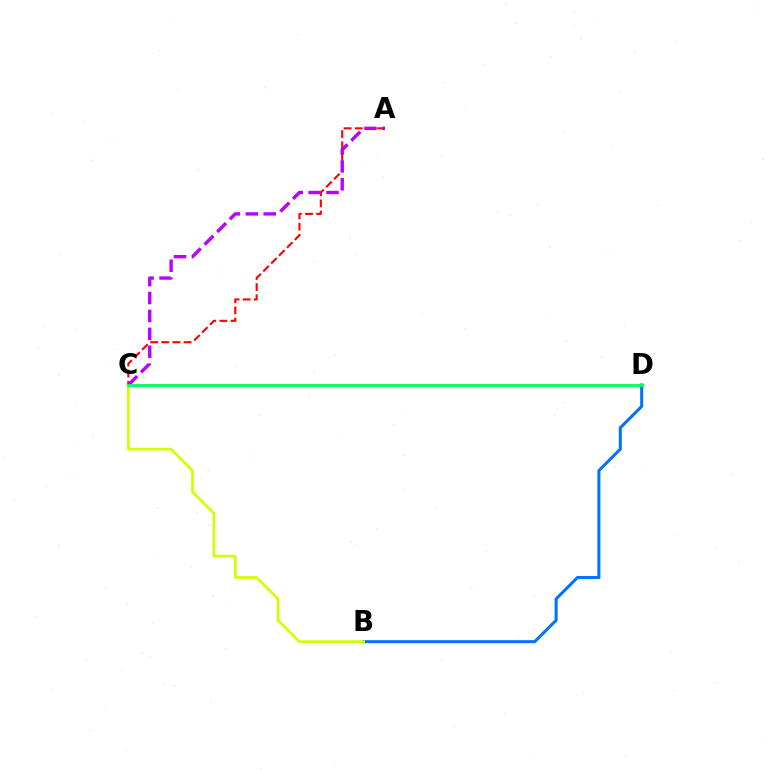{('B', 'D'): [{'color': '#0074ff', 'line_style': 'solid', 'thickness': 2.19}], ('A', 'C'): [{'color': '#ff0000', 'line_style': 'dashed', 'thickness': 1.52}, {'color': '#b900ff', 'line_style': 'dashed', 'thickness': 2.43}], ('B', 'C'): [{'color': '#d1ff00', 'line_style': 'solid', 'thickness': 1.94}], ('C', 'D'): [{'color': '#00ff5c', 'line_style': 'solid', 'thickness': 2.02}]}